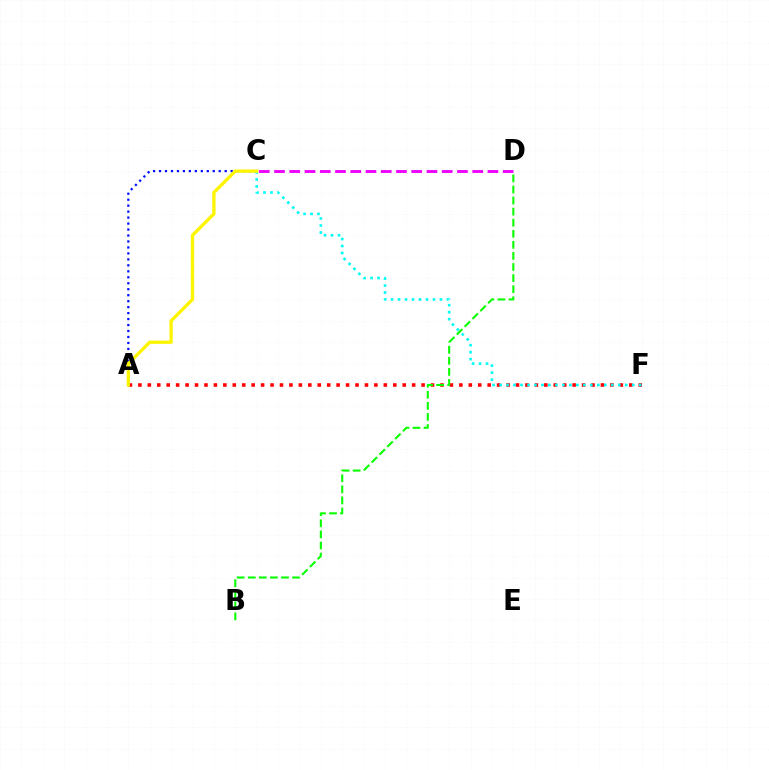{('A', 'C'): [{'color': '#0010ff', 'line_style': 'dotted', 'thickness': 1.62}, {'color': '#fcf500', 'line_style': 'solid', 'thickness': 2.38}], ('C', 'D'): [{'color': '#ee00ff', 'line_style': 'dashed', 'thickness': 2.07}], ('A', 'F'): [{'color': '#ff0000', 'line_style': 'dotted', 'thickness': 2.56}], ('C', 'F'): [{'color': '#00fff6', 'line_style': 'dotted', 'thickness': 1.9}], ('B', 'D'): [{'color': '#08ff00', 'line_style': 'dashed', 'thickness': 1.5}]}